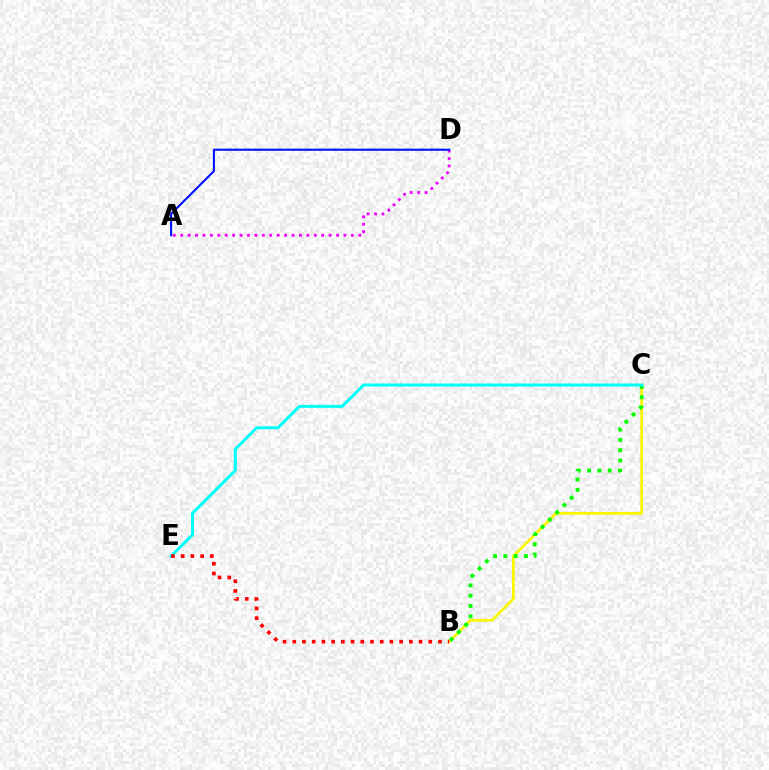{('A', 'D'): [{'color': '#ee00ff', 'line_style': 'dotted', 'thickness': 2.02}, {'color': '#0010ff', 'line_style': 'solid', 'thickness': 1.51}], ('B', 'C'): [{'color': '#fcf500', 'line_style': 'solid', 'thickness': 1.95}, {'color': '#08ff00', 'line_style': 'dotted', 'thickness': 2.8}], ('C', 'E'): [{'color': '#00fff6', 'line_style': 'solid', 'thickness': 2.17}], ('B', 'E'): [{'color': '#ff0000', 'line_style': 'dotted', 'thickness': 2.64}]}